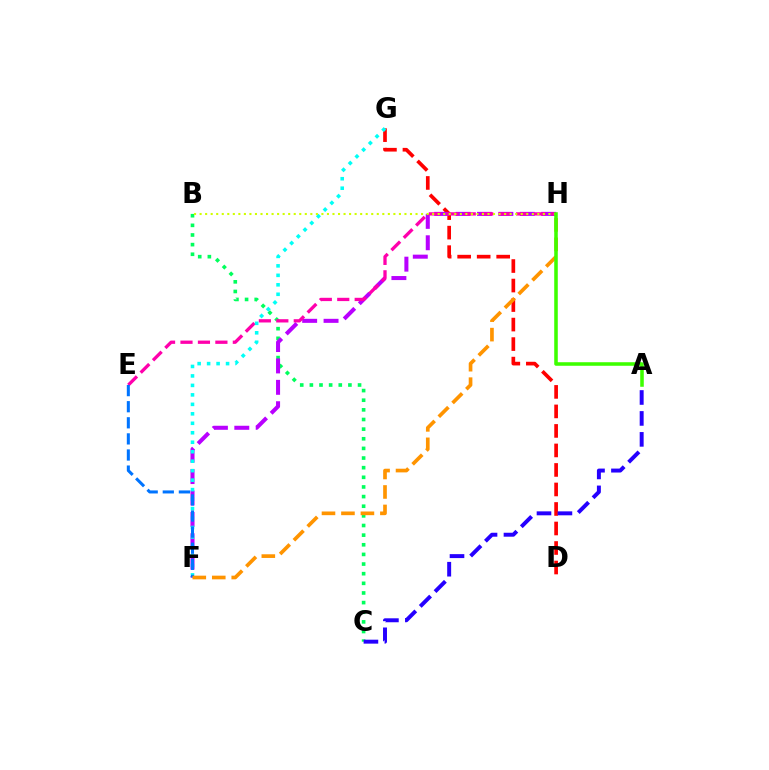{('D', 'G'): [{'color': '#ff0000', 'line_style': 'dashed', 'thickness': 2.65}], ('B', 'C'): [{'color': '#00ff5c', 'line_style': 'dotted', 'thickness': 2.62}], ('F', 'H'): [{'color': '#b900ff', 'line_style': 'dashed', 'thickness': 2.91}, {'color': '#ff9400', 'line_style': 'dashed', 'thickness': 2.65}], ('E', 'H'): [{'color': '#ff00ac', 'line_style': 'dashed', 'thickness': 2.37}], ('F', 'G'): [{'color': '#00fff6', 'line_style': 'dotted', 'thickness': 2.57}], ('A', 'C'): [{'color': '#2500ff', 'line_style': 'dashed', 'thickness': 2.84}], ('B', 'H'): [{'color': '#d1ff00', 'line_style': 'dotted', 'thickness': 1.5}], ('E', 'F'): [{'color': '#0074ff', 'line_style': 'dashed', 'thickness': 2.19}], ('A', 'H'): [{'color': '#3dff00', 'line_style': 'solid', 'thickness': 2.56}]}